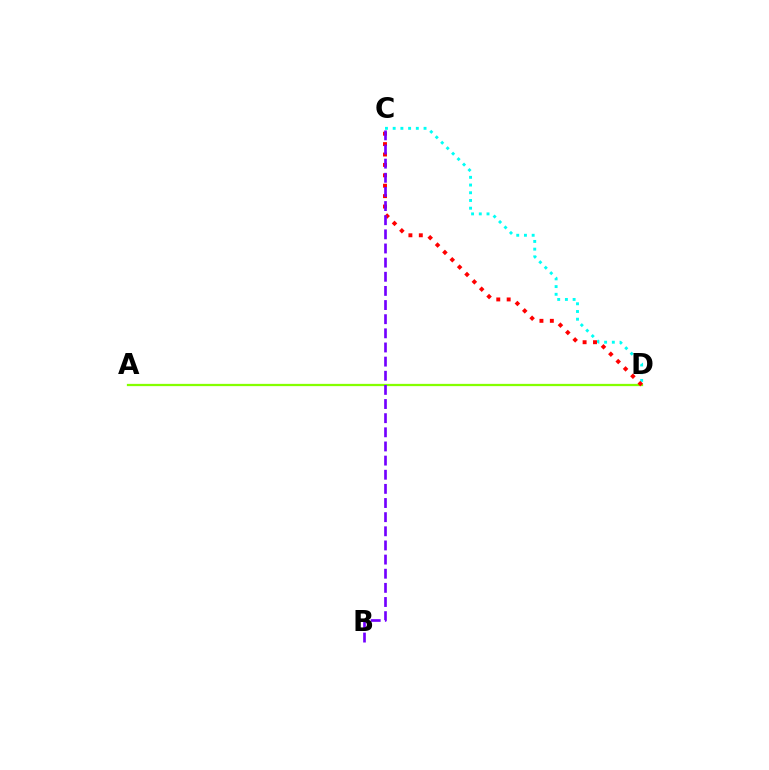{('C', 'D'): [{'color': '#00fff6', 'line_style': 'dotted', 'thickness': 2.1}, {'color': '#ff0000', 'line_style': 'dotted', 'thickness': 2.83}], ('A', 'D'): [{'color': '#84ff00', 'line_style': 'solid', 'thickness': 1.63}], ('B', 'C'): [{'color': '#7200ff', 'line_style': 'dashed', 'thickness': 1.92}]}